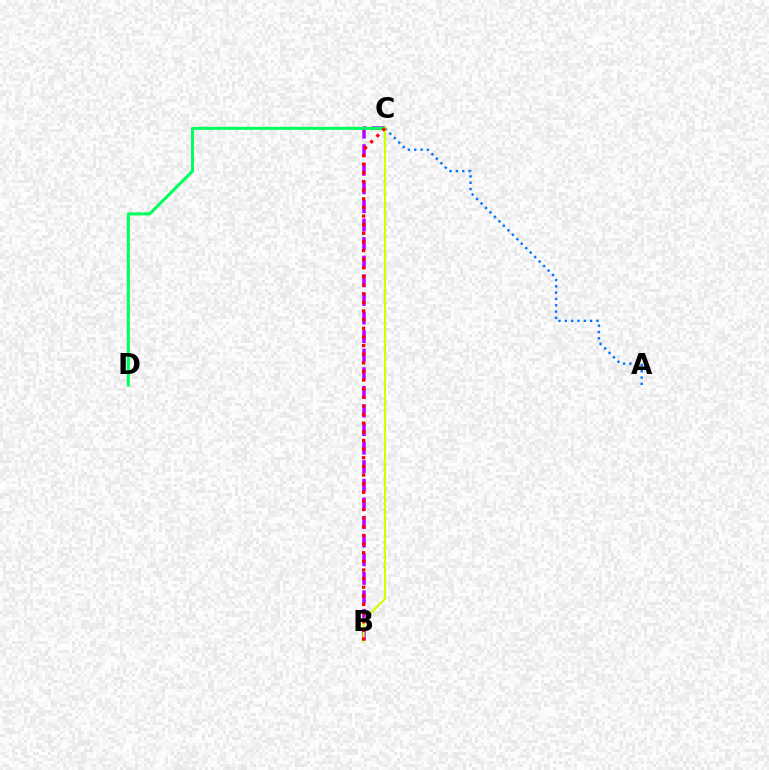{('B', 'C'): [{'color': '#b900ff', 'line_style': 'dashed', 'thickness': 2.53}, {'color': '#d1ff00', 'line_style': 'solid', 'thickness': 1.57}, {'color': '#ff0000', 'line_style': 'dotted', 'thickness': 2.35}], ('A', 'C'): [{'color': '#0074ff', 'line_style': 'dotted', 'thickness': 1.72}], ('C', 'D'): [{'color': '#00ff5c', 'line_style': 'solid', 'thickness': 2.19}]}